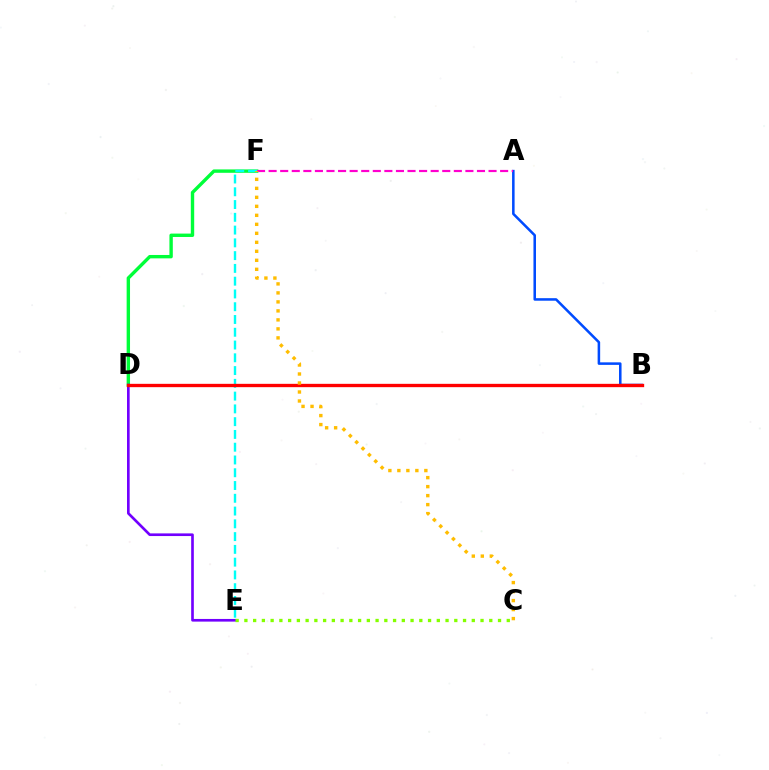{('D', 'F'): [{'color': '#00ff39', 'line_style': 'solid', 'thickness': 2.44}], ('D', 'E'): [{'color': '#7200ff', 'line_style': 'solid', 'thickness': 1.91}], ('A', 'B'): [{'color': '#004bff', 'line_style': 'solid', 'thickness': 1.83}], ('E', 'F'): [{'color': '#00fff6', 'line_style': 'dashed', 'thickness': 1.73}], ('B', 'D'): [{'color': '#ff0000', 'line_style': 'solid', 'thickness': 2.4}], ('C', 'E'): [{'color': '#84ff00', 'line_style': 'dotted', 'thickness': 2.38}], ('A', 'F'): [{'color': '#ff00cf', 'line_style': 'dashed', 'thickness': 1.57}], ('C', 'F'): [{'color': '#ffbd00', 'line_style': 'dotted', 'thickness': 2.44}]}